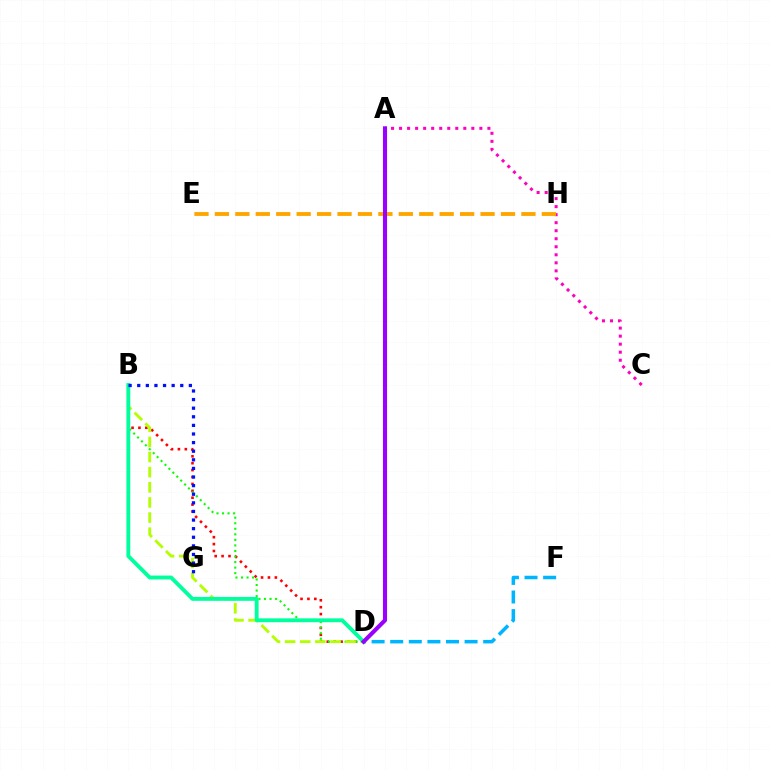{('B', 'D'): [{'color': '#ff0000', 'line_style': 'dotted', 'thickness': 1.88}, {'color': '#08ff00', 'line_style': 'dotted', 'thickness': 1.51}, {'color': '#b3ff00', 'line_style': 'dashed', 'thickness': 2.05}, {'color': '#00ff9d', 'line_style': 'solid', 'thickness': 2.78}], ('A', 'C'): [{'color': '#ff00bd', 'line_style': 'dotted', 'thickness': 2.18}], ('D', 'F'): [{'color': '#00b5ff', 'line_style': 'dashed', 'thickness': 2.53}], ('E', 'H'): [{'color': '#ffa500', 'line_style': 'dashed', 'thickness': 2.78}], ('A', 'D'): [{'color': '#9b00ff', 'line_style': 'solid', 'thickness': 2.94}], ('B', 'G'): [{'color': '#0010ff', 'line_style': 'dotted', 'thickness': 2.34}]}